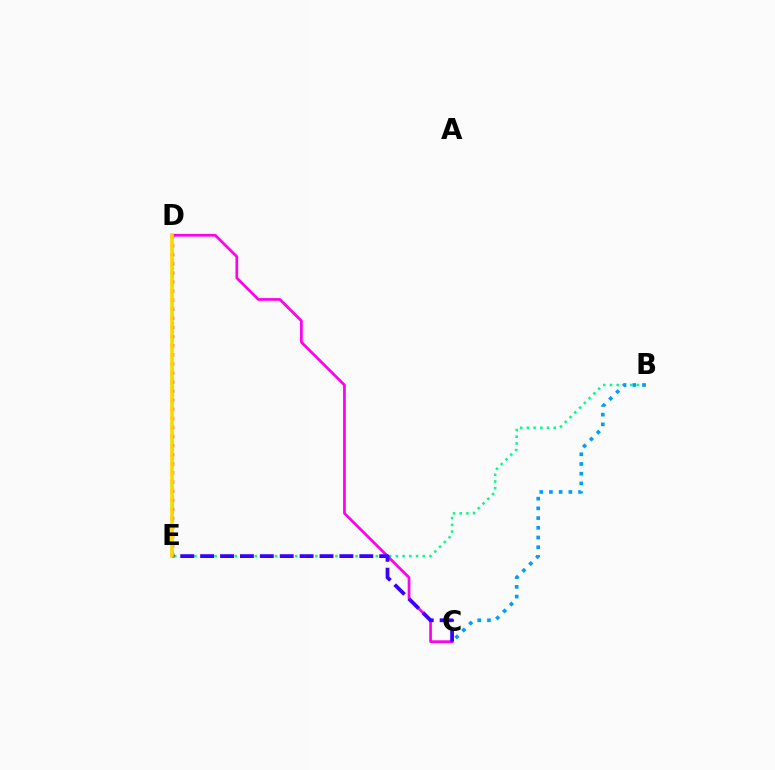{('B', 'E'): [{'color': '#00ff86', 'line_style': 'dotted', 'thickness': 1.82}], ('D', 'E'): [{'color': '#ff0000', 'line_style': 'dotted', 'thickness': 2.47}, {'color': '#4fff00', 'line_style': 'dotted', 'thickness': 2.14}, {'color': '#ffd500', 'line_style': 'solid', 'thickness': 2.58}], ('C', 'D'): [{'color': '#ff00ed', 'line_style': 'solid', 'thickness': 1.95}], ('C', 'E'): [{'color': '#3700ff', 'line_style': 'dashed', 'thickness': 2.7}], ('B', 'C'): [{'color': '#009eff', 'line_style': 'dotted', 'thickness': 2.64}]}